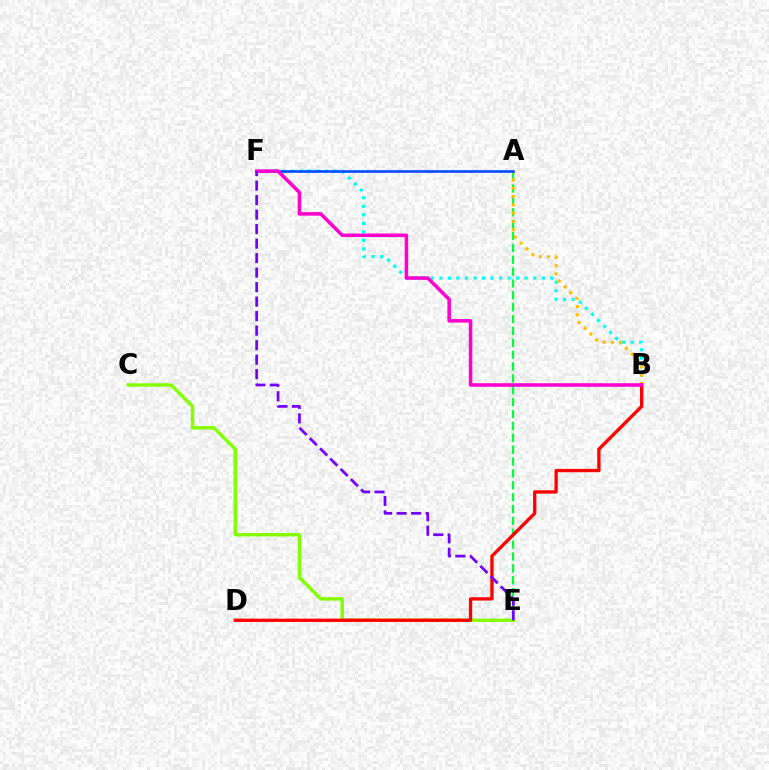{('B', 'F'): [{'color': '#00fff6', 'line_style': 'dotted', 'thickness': 2.32}, {'color': '#ff00cf', 'line_style': 'solid', 'thickness': 2.55}], ('A', 'E'): [{'color': '#00ff39', 'line_style': 'dashed', 'thickness': 1.61}], ('C', 'E'): [{'color': '#84ff00', 'line_style': 'solid', 'thickness': 2.49}], ('A', 'B'): [{'color': '#ffbd00', 'line_style': 'dotted', 'thickness': 2.25}], ('A', 'F'): [{'color': '#004bff', 'line_style': 'solid', 'thickness': 1.89}], ('B', 'D'): [{'color': '#ff0000', 'line_style': 'solid', 'thickness': 2.38}], ('E', 'F'): [{'color': '#7200ff', 'line_style': 'dashed', 'thickness': 1.97}]}